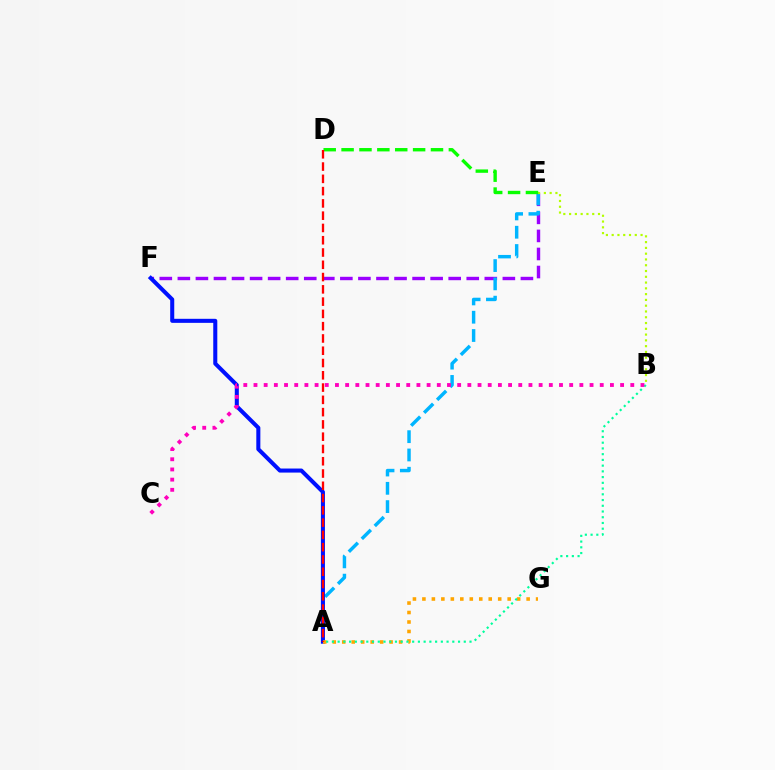{('E', 'F'): [{'color': '#9b00ff', 'line_style': 'dashed', 'thickness': 2.45}], ('A', 'E'): [{'color': '#00b5ff', 'line_style': 'dashed', 'thickness': 2.48}], ('A', 'F'): [{'color': '#0010ff', 'line_style': 'solid', 'thickness': 2.91}], ('A', 'G'): [{'color': '#ffa500', 'line_style': 'dotted', 'thickness': 2.57}], ('A', 'B'): [{'color': '#00ff9d', 'line_style': 'dotted', 'thickness': 1.56}], ('B', 'C'): [{'color': '#ff00bd', 'line_style': 'dotted', 'thickness': 2.77}], ('B', 'E'): [{'color': '#b3ff00', 'line_style': 'dotted', 'thickness': 1.57}], ('D', 'E'): [{'color': '#08ff00', 'line_style': 'dashed', 'thickness': 2.43}], ('A', 'D'): [{'color': '#ff0000', 'line_style': 'dashed', 'thickness': 1.67}]}